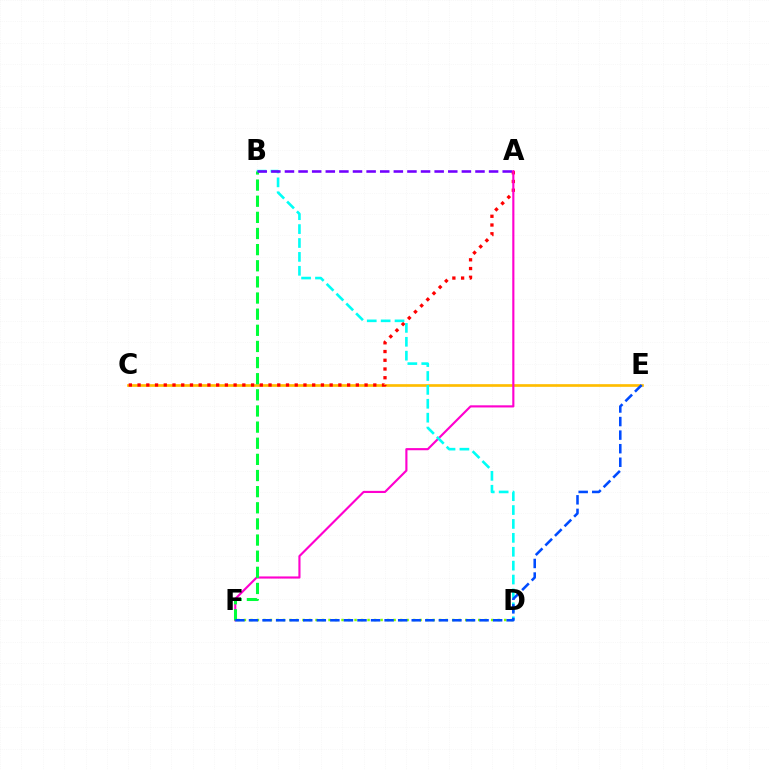{('C', 'E'): [{'color': '#ffbd00', 'line_style': 'solid', 'thickness': 1.93}], ('A', 'C'): [{'color': '#ff0000', 'line_style': 'dotted', 'thickness': 2.37}], ('A', 'F'): [{'color': '#ff00cf', 'line_style': 'solid', 'thickness': 1.54}], ('B', 'D'): [{'color': '#00fff6', 'line_style': 'dashed', 'thickness': 1.89}], ('D', 'F'): [{'color': '#84ff00', 'line_style': 'dotted', 'thickness': 1.77}], ('B', 'F'): [{'color': '#00ff39', 'line_style': 'dashed', 'thickness': 2.19}], ('A', 'B'): [{'color': '#7200ff', 'line_style': 'dashed', 'thickness': 1.85}], ('E', 'F'): [{'color': '#004bff', 'line_style': 'dashed', 'thickness': 1.84}]}